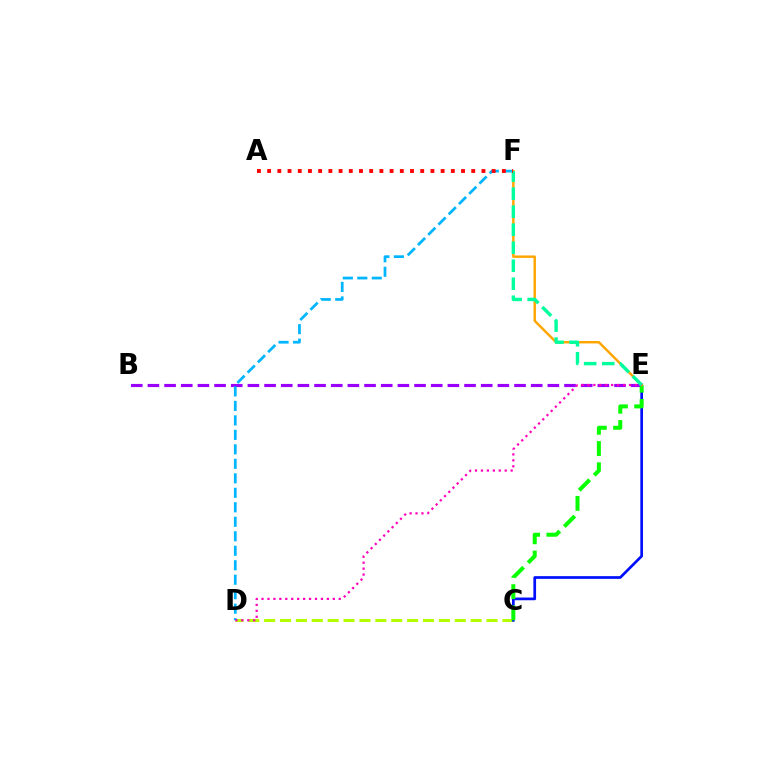{('C', 'D'): [{'color': '#b3ff00', 'line_style': 'dashed', 'thickness': 2.16}], ('B', 'E'): [{'color': '#9b00ff', 'line_style': 'dashed', 'thickness': 2.26}], ('C', 'E'): [{'color': '#0010ff', 'line_style': 'solid', 'thickness': 1.95}, {'color': '#08ff00', 'line_style': 'dashed', 'thickness': 2.88}], ('D', 'F'): [{'color': '#00b5ff', 'line_style': 'dashed', 'thickness': 1.97}], ('E', 'F'): [{'color': '#ffa500', 'line_style': 'solid', 'thickness': 1.76}, {'color': '#00ff9d', 'line_style': 'dashed', 'thickness': 2.45}], ('D', 'E'): [{'color': '#ff00bd', 'line_style': 'dotted', 'thickness': 1.61}], ('A', 'F'): [{'color': '#ff0000', 'line_style': 'dotted', 'thickness': 2.77}]}